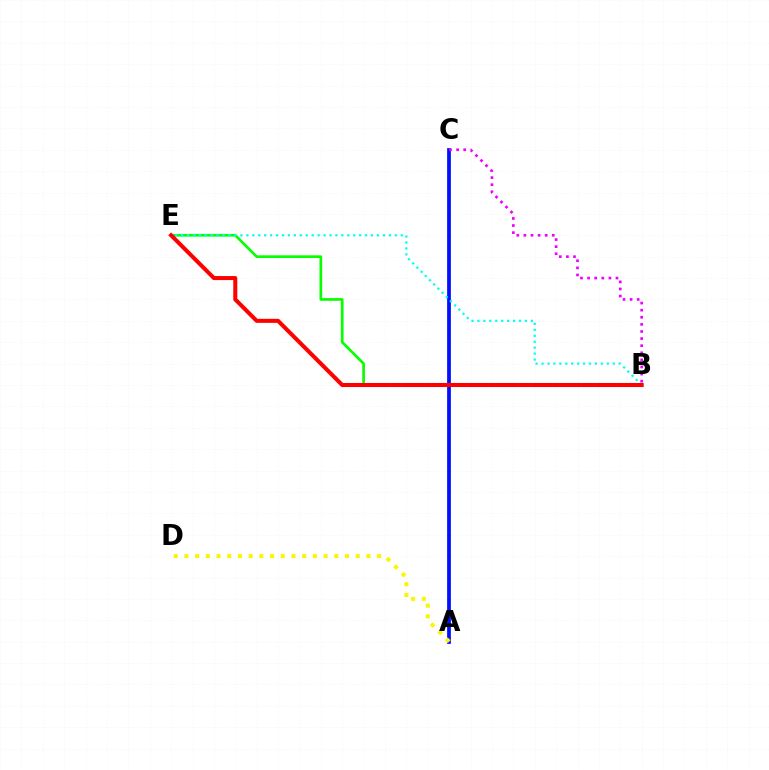{('B', 'E'): [{'color': '#08ff00', 'line_style': 'solid', 'thickness': 1.94}, {'color': '#00fff6', 'line_style': 'dotted', 'thickness': 1.61}, {'color': '#ff0000', 'line_style': 'solid', 'thickness': 2.91}], ('A', 'C'): [{'color': '#0010ff', 'line_style': 'solid', 'thickness': 2.7}], ('A', 'D'): [{'color': '#fcf500', 'line_style': 'dotted', 'thickness': 2.91}], ('B', 'C'): [{'color': '#ee00ff', 'line_style': 'dotted', 'thickness': 1.93}]}